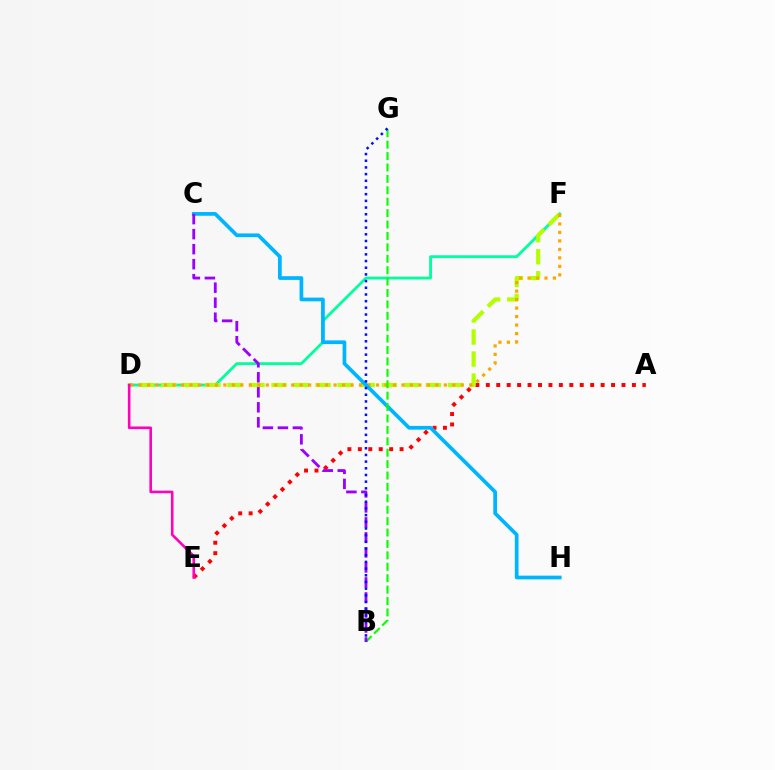{('A', 'E'): [{'color': '#ff0000', 'line_style': 'dotted', 'thickness': 2.84}], ('D', 'F'): [{'color': '#00ff9d', 'line_style': 'solid', 'thickness': 2.02}, {'color': '#b3ff00', 'line_style': 'dashed', 'thickness': 3.0}, {'color': '#ffa500', 'line_style': 'dotted', 'thickness': 2.3}], ('C', 'H'): [{'color': '#00b5ff', 'line_style': 'solid', 'thickness': 2.67}], ('B', 'G'): [{'color': '#08ff00', 'line_style': 'dashed', 'thickness': 1.55}, {'color': '#0010ff', 'line_style': 'dotted', 'thickness': 1.82}], ('B', 'C'): [{'color': '#9b00ff', 'line_style': 'dashed', 'thickness': 2.04}], ('D', 'E'): [{'color': '#ff00bd', 'line_style': 'solid', 'thickness': 1.87}]}